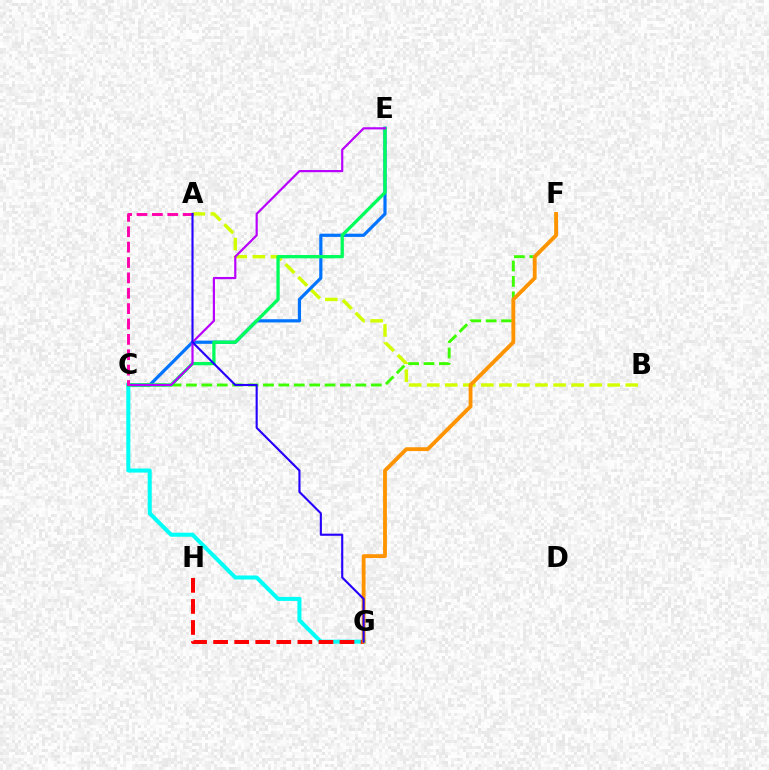{('A', 'B'): [{'color': '#d1ff00', 'line_style': 'dashed', 'thickness': 2.45}], ('C', 'E'): [{'color': '#0074ff', 'line_style': 'solid', 'thickness': 2.3}, {'color': '#00ff5c', 'line_style': 'solid', 'thickness': 2.37}, {'color': '#b900ff', 'line_style': 'solid', 'thickness': 1.57}], ('C', 'G'): [{'color': '#00fff6', 'line_style': 'solid', 'thickness': 2.91}], ('G', 'H'): [{'color': '#ff0000', 'line_style': 'dashed', 'thickness': 2.86}], ('C', 'F'): [{'color': '#3dff00', 'line_style': 'dashed', 'thickness': 2.09}], ('F', 'G'): [{'color': '#ff9400', 'line_style': 'solid', 'thickness': 2.76}], ('A', 'C'): [{'color': '#ff00ac', 'line_style': 'dashed', 'thickness': 2.09}], ('A', 'G'): [{'color': '#2500ff', 'line_style': 'solid', 'thickness': 1.53}]}